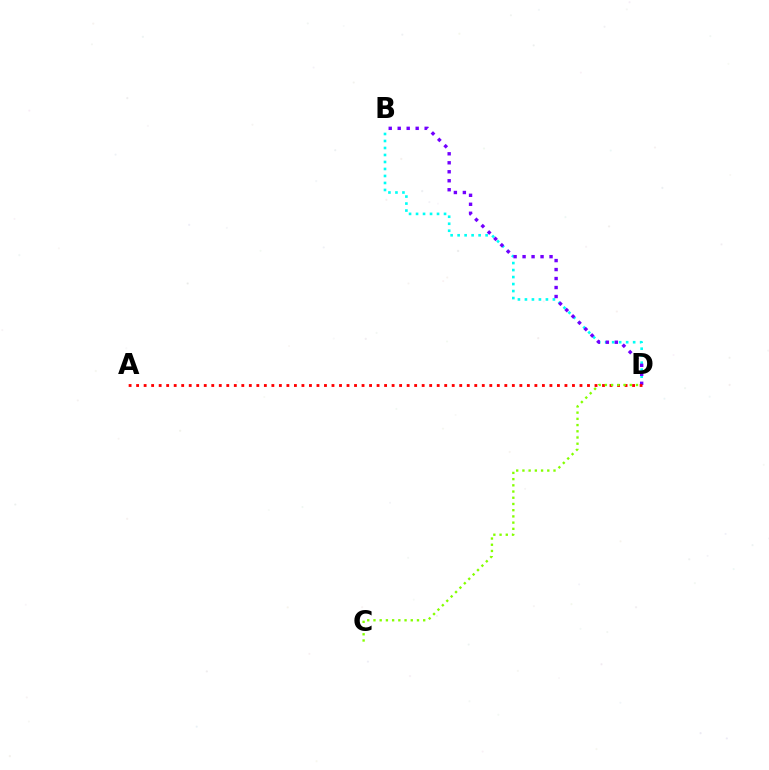{('B', 'D'): [{'color': '#00fff6', 'line_style': 'dotted', 'thickness': 1.9}, {'color': '#7200ff', 'line_style': 'dotted', 'thickness': 2.44}], ('A', 'D'): [{'color': '#ff0000', 'line_style': 'dotted', 'thickness': 2.04}], ('C', 'D'): [{'color': '#84ff00', 'line_style': 'dotted', 'thickness': 1.69}]}